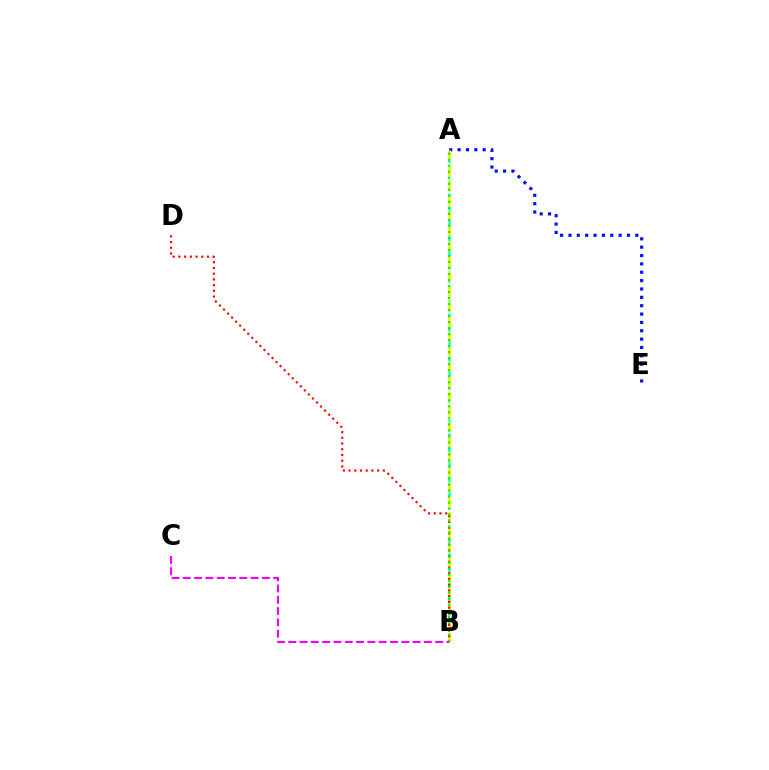{('A', 'B'): [{'color': '#00fff6', 'line_style': 'dashed', 'thickness': 1.81}, {'color': '#fcf500', 'line_style': 'dashed', 'thickness': 2.05}, {'color': '#08ff00', 'line_style': 'dotted', 'thickness': 1.63}], ('A', 'E'): [{'color': '#0010ff', 'line_style': 'dotted', 'thickness': 2.27}], ('B', 'D'): [{'color': '#ff0000', 'line_style': 'dotted', 'thickness': 1.55}], ('B', 'C'): [{'color': '#ee00ff', 'line_style': 'dashed', 'thickness': 1.53}]}